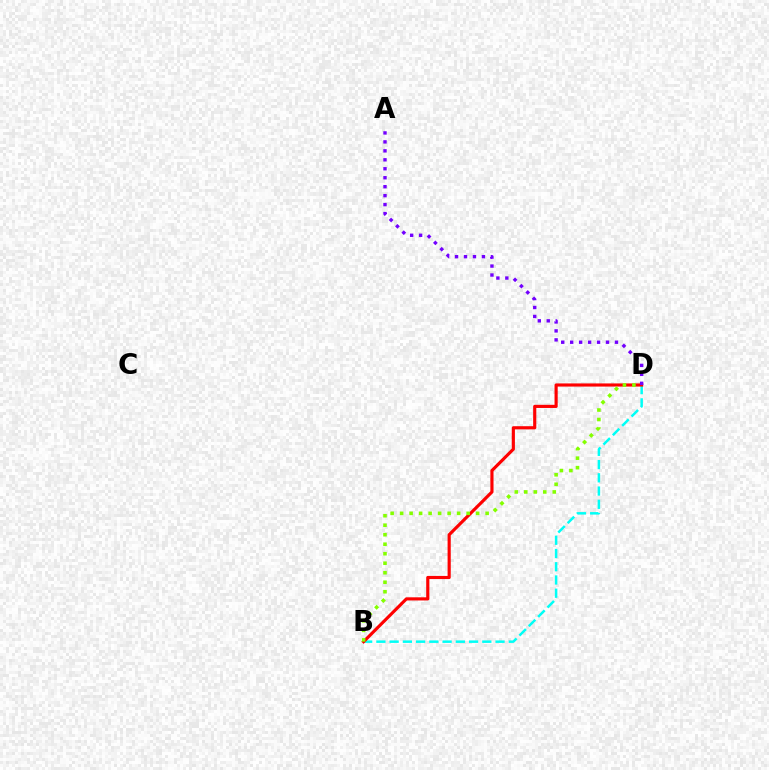{('B', 'D'): [{'color': '#00fff6', 'line_style': 'dashed', 'thickness': 1.8}, {'color': '#ff0000', 'line_style': 'solid', 'thickness': 2.27}, {'color': '#84ff00', 'line_style': 'dotted', 'thickness': 2.58}], ('A', 'D'): [{'color': '#7200ff', 'line_style': 'dotted', 'thickness': 2.43}]}